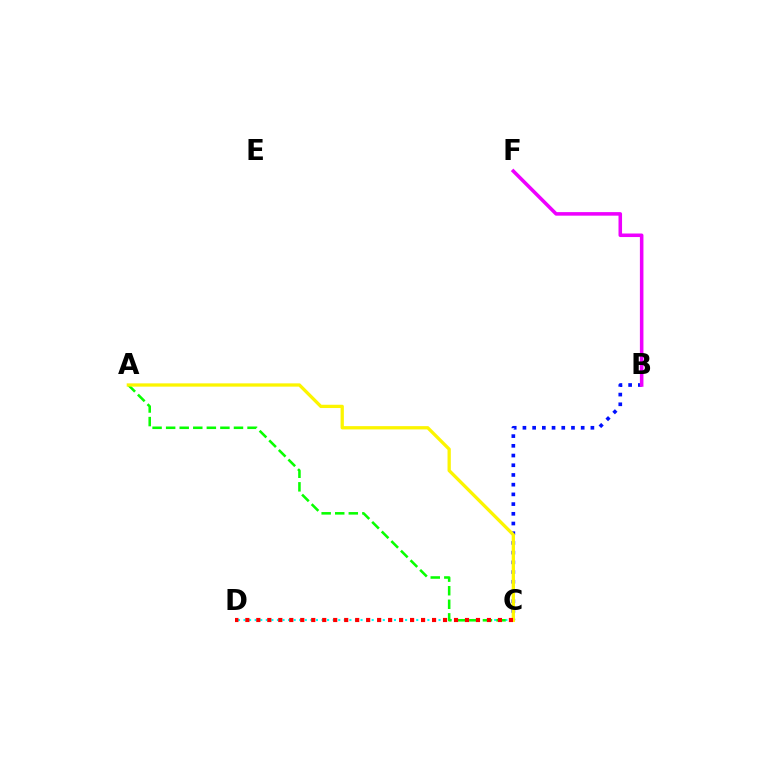{('B', 'C'): [{'color': '#0010ff', 'line_style': 'dotted', 'thickness': 2.64}], ('C', 'D'): [{'color': '#00fff6', 'line_style': 'dotted', 'thickness': 1.51}, {'color': '#ff0000', 'line_style': 'dotted', 'thickness': 2.98}], ('A', 'C'): [{'color': '#08ff00', 'line_style': 'dashed', 'thickness': 1.84}, {'color': '#fcf500', 'line_style': 'solid', 'thickness': 2.36}], ('B', 'F'): [{'color': '#ee00ff', 'line_style': 'solid', 'thickness': 2.56}]}